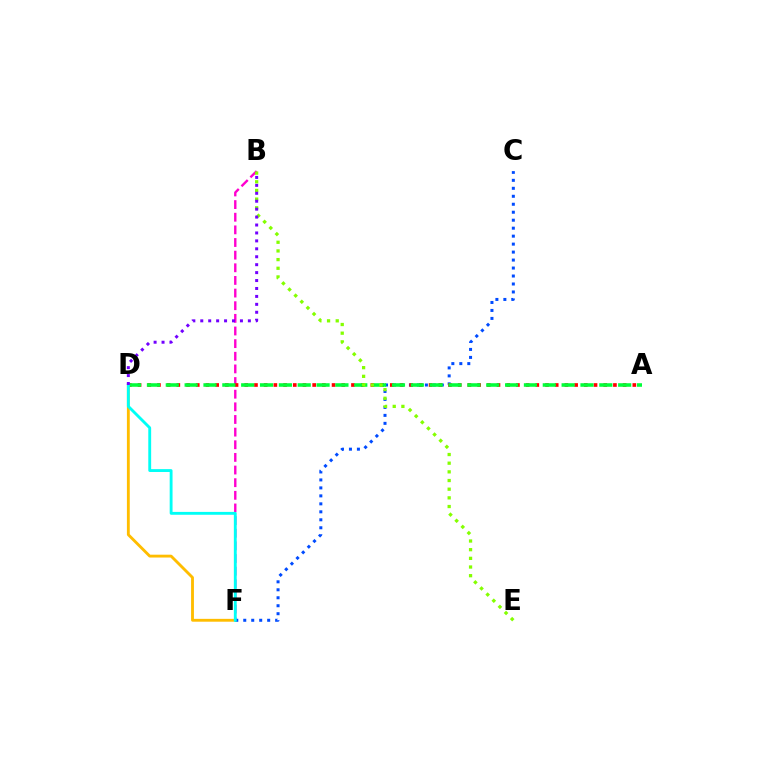{('D', 'F'): [{'color': '#ffbd00', 'line_style': 'solid', 'thickness': 2.05}, {'color': '#00fff6', 'line_style': 'solid', 'thickness': 2.06}], ('B', 'F'): [{'color': '#ff00cf', 'line_style': 'dashed', 'thickness': 1.72}], ('C', 'F'): [{'color': '#004bff', 'line_style': 'dotted', 'thickness': 2.17}], ('A', 'D'): [{'color': '#ff0000', 'line_style': 'dotted', 'thickness': 2.64}, {'color': '#00ff39', 'line_style': 'dashed', 'thickness': 2.56}], ('B', 'E'): [{'color': '#84ff00', 'line_style': 'dotted', 'thickness': 2.36}], ('B', 'D'): [{'color': '#7200ff', 'line_style': 'dotted', 'thickness': 2.16}]}